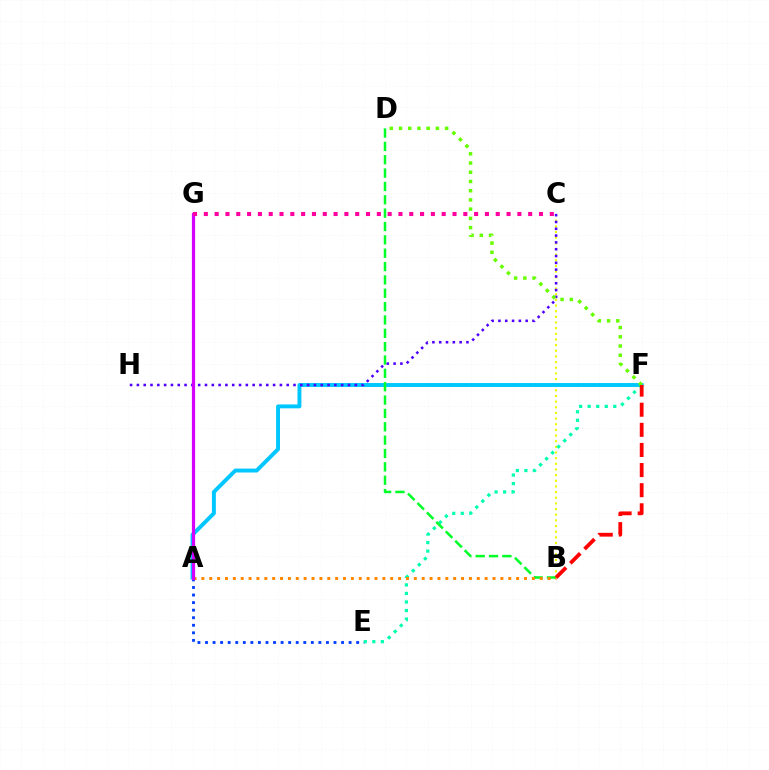{('B', 'C'): [{'color': '#eeff00', 'line_style': 'dotted', 'thickness': 1.54}], ('A', 'F'): [{'color': '#00c7ff', 'line_style': 'solid', 'thickness': 2.82}], ('A', 'E'): [{'color': '#003fff', 'line_style': 'dotted', 'thickness': 2.05}], ('E', 'F'): [{'color': '#00ffaf', 'line_style': 'dotted', 'thickness': 2.32}], ('B', 'D'): [{'color': '#00ff27', 'line_style': 'dashed', 'thickness': 1.81}], ('C', 'H'): [{'color': '#4f00ff', 'line_style': 'dotted', 'thickness': 1.85}], ('A', 'B'): [{'color': '#ff8800', 'line_style': 'dotted', 'thickness': 2.14}], ('A', 'G'): [{'color': '#d600ff', 'line_style': 'solid', 'thickness': 2.31}], ('C', 'G'): [{'color': '#ff00a0', 'line_style': 'dotted', 'thickness': 2.94}], ('D', 'F'): [{'color': '#66ff00', 'line_style': 'dotted', 'thickness': 2.51}], ('B', 'F'): [{'color': '#ff0000', 'line_style': 'dashed', 'thickness': 2.73}]}